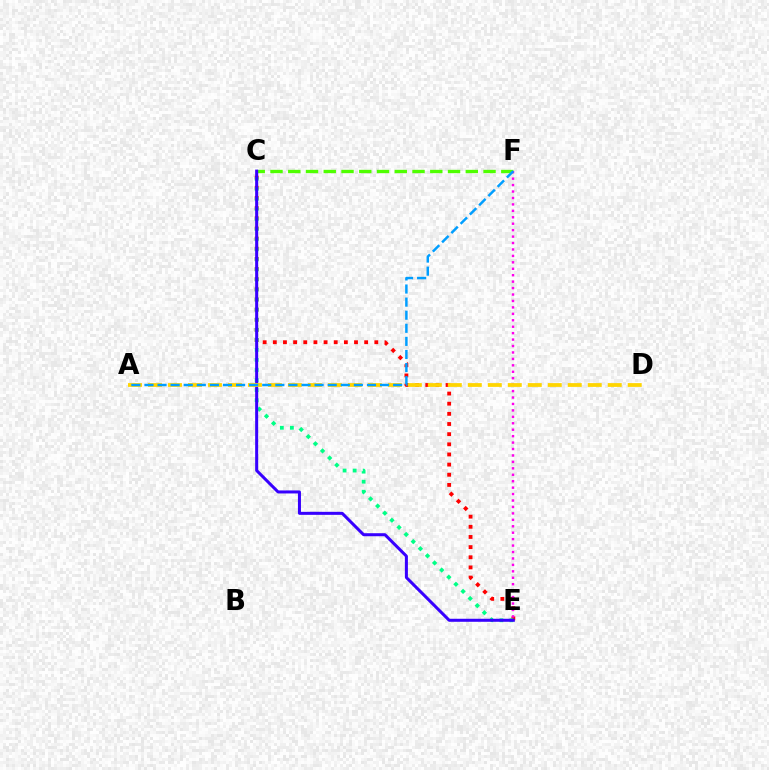{('C', 'E'): [{'color': '#ff0000', 'line_style': 'dotted', 'thickness': 2.76}, {'color': '#00ff86', 'line_style': 'dotted', 'thickness': 2.73}, {'color': '#3700ff', 'line_style': 'solid', 'thickness': 2.18}], ('C', 'F'): [{'color': '#4fff00', 'line_style': 'dashed', 'thickness': 2.41}], ('E', 'F'): [{'color': '#ff00ed', 'line_style': 'dotted', 'thickness': 1.75}], ('A', 'D'): [{'color': '#ffd500', 'line_style': 'dashed', 'thickness': 2.72}], ('A', 'F'): [{'color': '#009eff', 'line_style': 'dashed', 'thickness': 1.78}]}